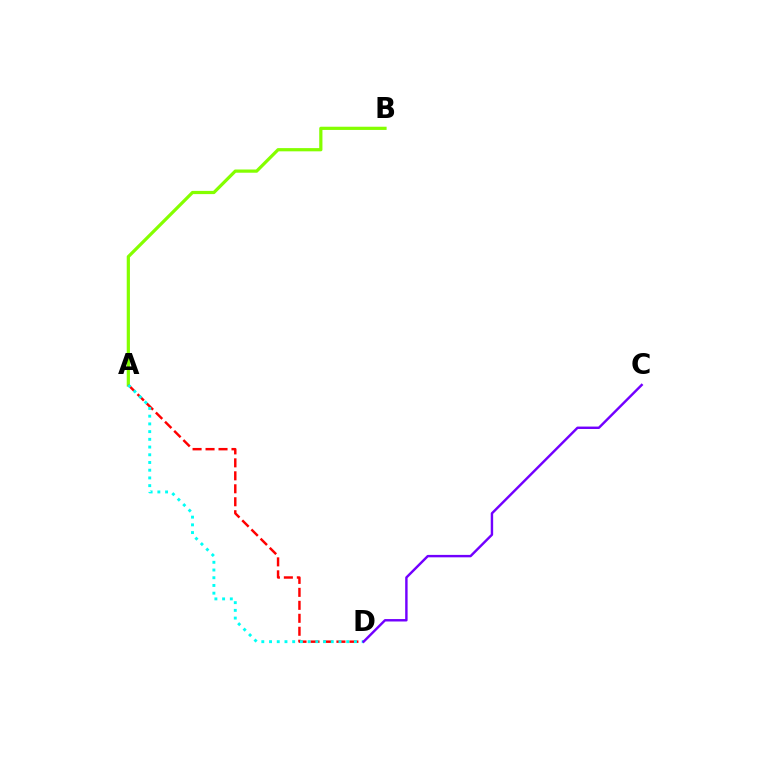{('A', 'B'): [{'color': '#84ff00', 'line_style': 'solid', 'thickness': 2.31}], ('A', 'D'): [{'color': '#ff0000', 'line_style': 'dashed', 'thickness': 1.76}, {'color': '#00fff6', 'line_style': 'dotted', 'thickness': 2.1}], ('C', 'D'): [{'color': '#7200ff', 'line_style': 'solid', 'thickness': 1.74}]}